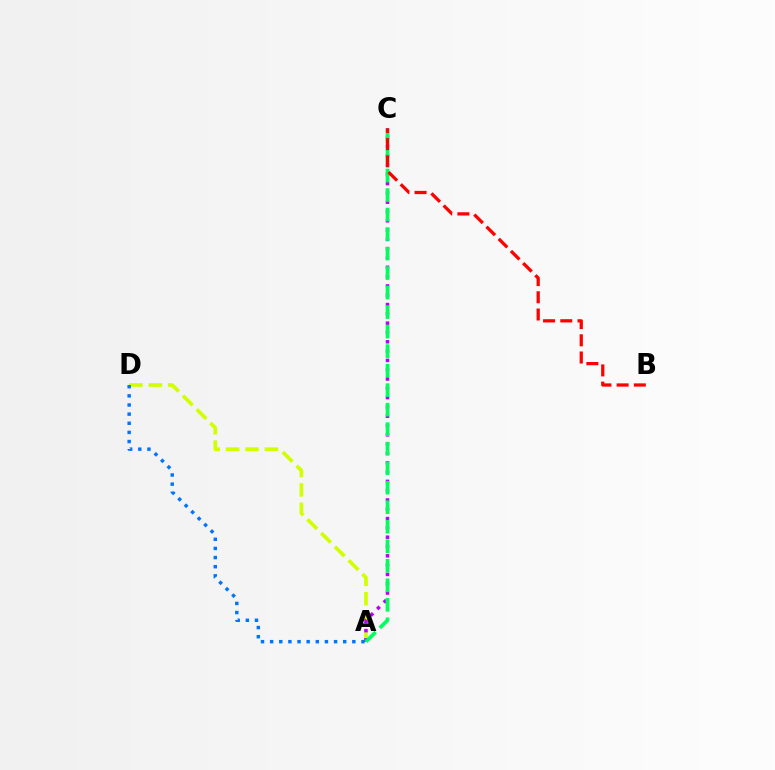{('A', 'D'): [{'color': '#d1ff00', 'line_style': 'dashed', 'thickness': 2.63}, {'color': '#0074ff', 'line_style': 'dotted', 'thickness': 2.48}], ('A', 'C'): [{'color': '#b900ff', 'line_style': 'dotted', 'thickness': 2.53}, {'color': '#00ff5c', 'line_style': 'dashed', 'thickness': 2.65}], ('B', 'C'): [{'color': '#ff0000', 'line_style': 'dashed', 'thickness': 2.34}]}